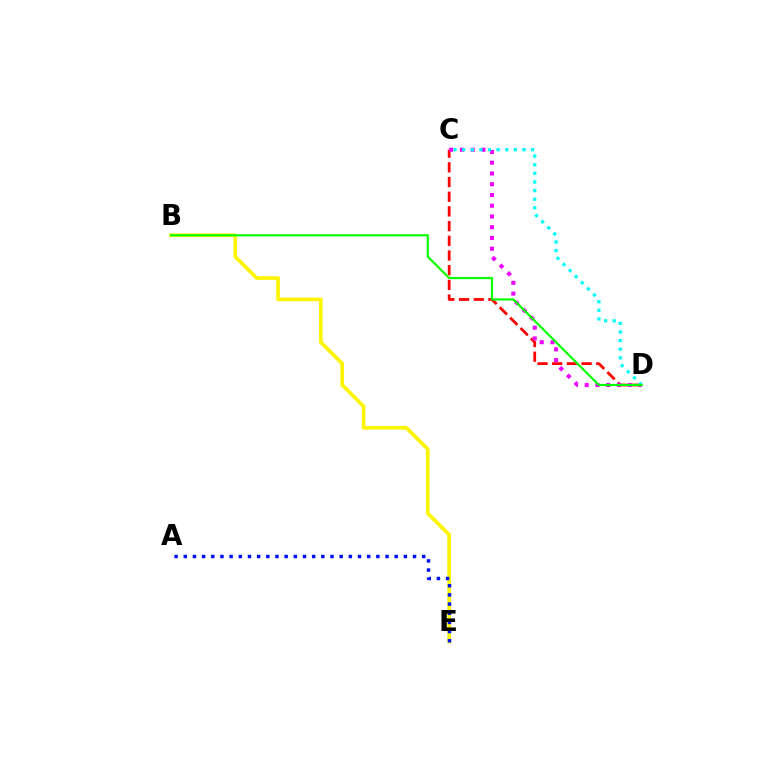{('C', 'D'): [{'color': '#ff0000', 'line_style': 'dashed', 'thickness': 2.0}, {'color': '#ee00ff', 'line_style': 'dotted', 'thickness': 2.92}, {'color': '#00fff6', 'line_style': 'dotted', 'thickness': 2.34}], ('B', 'E'): [{'color': '#fcf500', 'line_style': 'solid', 'thickness': 2.63}], ('A', 'E'): [{'color': '#0010ff', 'line_style': 'dotted', 'thickness': 2.49}], ('B', 'D'): [{'color': '#08ff00', 'line_style': 'solid', 'thickness': 1.58}]}